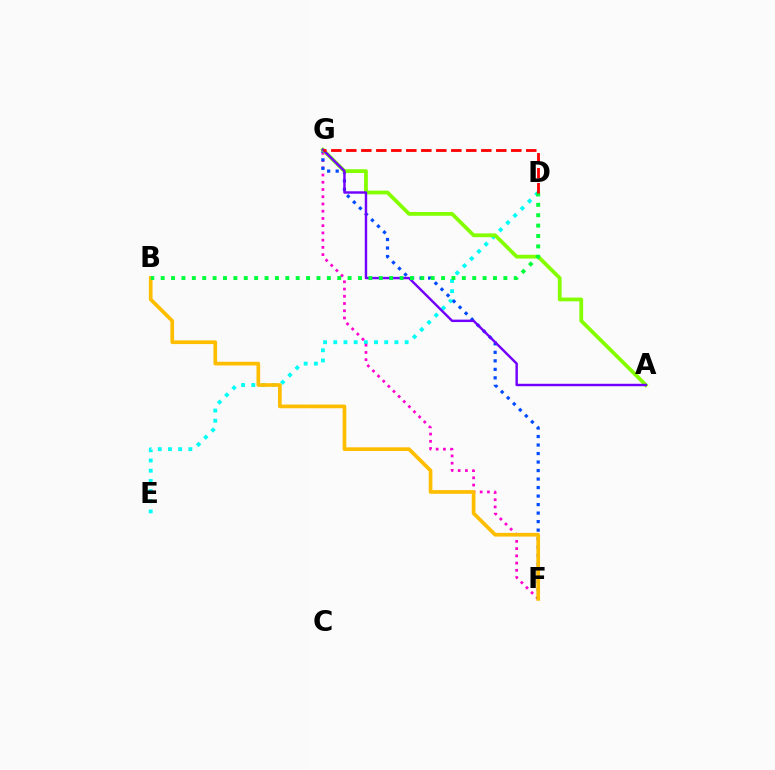{('D', 'E'): [{'color': '#00fff6', 'line_style': 'dotted', 'thickness': 2.77}], ('F', 'G'): [{'color': '#ff00cf', 'line_style': 'dotted', 'thickness': 1.97}, {'color': '#004bff', 'line_style': 'dotted', 'thickness': 2.31}], ('A', 'G'): [{'color': '#84ff00', 'line_style': 'solid', 'thickness': 2.72}, {'color': '#7200ff', 'line_style': 'solid', 'thickness': 1.75}], ('B', 'F'): [{'color': '#ffbd00', 'line_style': 'solid', 'thickness': 2.66}], ('B', 'D'): [{'color': '#00ff39', 'line_style': 'dotted', 'thickness': 2.82}], ('D', 'G'): [{'color': '#ff0000', 'line_style': 'dashed', 'thickness': 2.04}]}